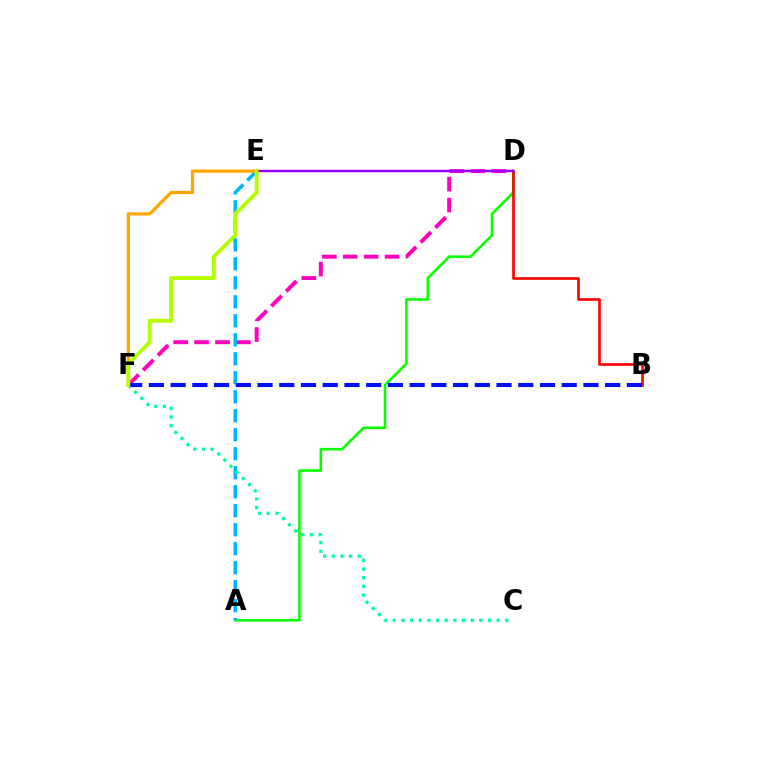{('A', 'D'): [{'color': '#08ff00', 'line_style': 'solid', 'thickness': 1.86}], ('B', 'D'): [{'color': '#ff0000', 'line_style': 'solid', 'thickness': 1.9}], ('D', 'F'): [{'color': '#ff00bd', 'line_style': 'dashed', 'thickness': 2.84}], ('A', 'E'): [{'color': '#00b5ff', 'line_style': 'dashed', 'thickness': 2.58}], ('E', 'F'): [{'color': '#ffa500', 'line_style': 'solid', 'thickness': 2.33}, {'color': '#b3ff00', 'line_style': 'solid', 'thickness': 2.77}], ('C', 'F'): [{'color': '#00ff9d', 'line_style': 'dotted', 'thickness': 2.35}], ('D', 'E'): [{'color': '#9b00ff', 'line_style': 'solid', 'thickness': 1.74}], ('B', 'F'): [{'color': '#0010ff', 'line_style': 'dashed', 'thickness': 2.95}]}